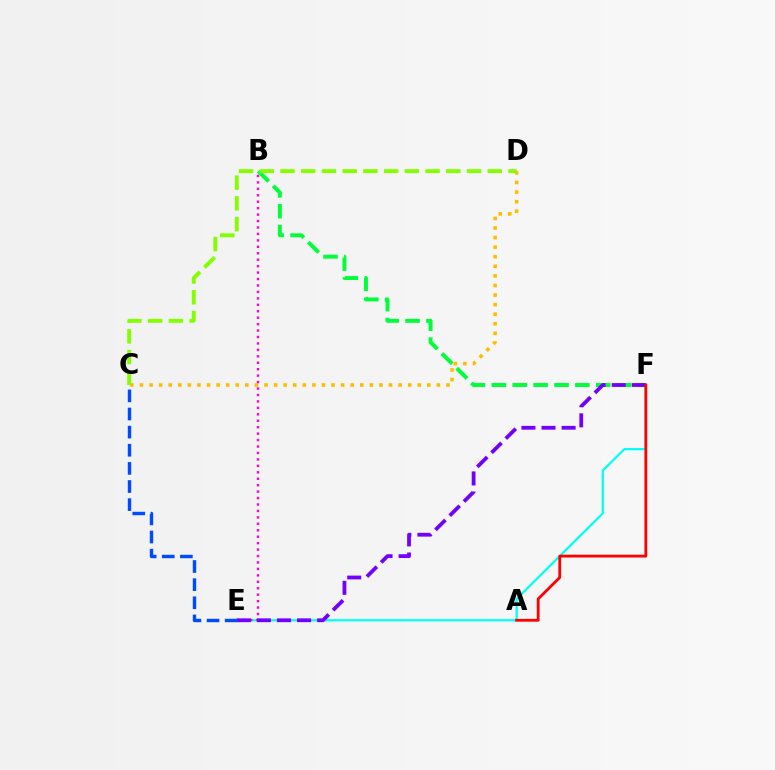{('E', 'F'): [{'color': '#00fff6', 'line_style': 'solid', 'thickness': 1.6}, {'color': '#7200ff', 'line_style': 'dashed', 'thickness': 2.73}], ('B', 'E'): [{'color': '#ff00cf', 'line_style': 'dotted', 'thickness': 1.75}], ('B', 'F'): [{'color': '#00ff39', 'line_style': 'dashed', 'thickness': 2.84}], ('C', 'D'): [{'color': '#ffbd00', 'line_style': 'dotted', 'thickness': 2.6}, {'color': '#84ff00', 'line_style': 'dashed', 'thickness': 2.82}], ('C', 'E'): [{'color': '#004bff', 'line_style': 'dashed', 'thickness': 2.46}], ('A', 'F'): [{'color': '#ff0000', 'line_style': 'solid', 'thickness': 2.02}]}